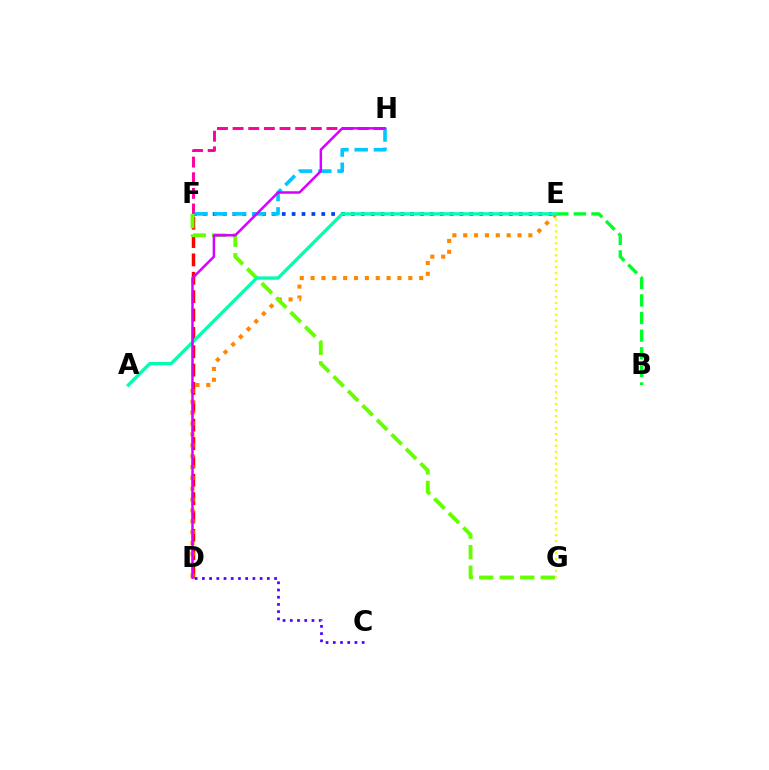{('D', 'F'): [{'color': '#ff0000', 'line_style': 'dashed', 'thickness': 2.49}], ('E', 'F'): [{'color': '#003fff', 'line_style': 'dotted', 'thickness': 2.68}], ('F', 'H'): [{'color': '#ff00a0', 'line_style': 'dashed', 'thickness': 2.12}, {'color': '#00c7ff', 'line_style': 'dashed', 'thickness': 2.61}], ('D', 'E'): [{'color': '#ff8800', 'line_style': 'dotted', 'thickness': 2.95}], ('E', 'G'): [{'color': '#eeff00', 'line_style': 'dotted', 'thickness': 1.62}], ('B', 'E'): [{'color': '#00ff27', 'line_style': 'dashed', 'thickness': 2.39}], ('F', 'G'): [{'color': '#66ff00', 'line_style': 'dashed', 'thickness': 2.78}], ('A', 'E'): [{'color': '#00ffaf', 'line_style': 'solid', 'thickness': 2.4}], ('C', 'D'): [{'color': '#4f00ff', 'line_style': 'dotted', 'thickness': 1.96}], ('D', 'H'): [{'color': '#d600ff', 'line_style': 'solid', 'thickness': 1.79}]}